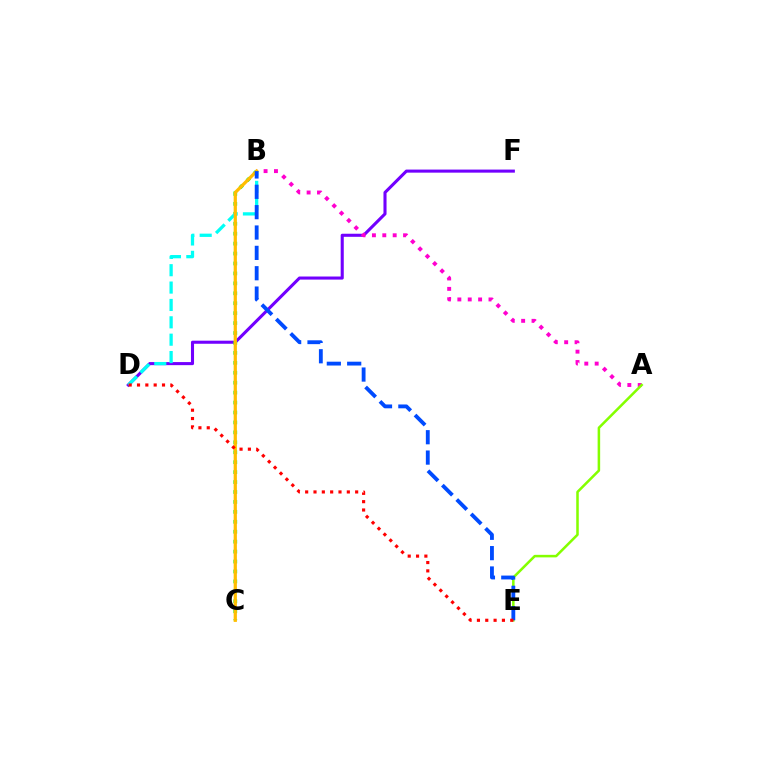{('D', 'F'): [{'color': '#7200ff', 'line_style': 'solid', 'thickness': 2.22}], ('B', 'C'): [{'color': '#00ff39', 'line_style': 'dotted', 'thickness': 2.7}, {'color': '#ffbd00', 'line_style': 'solid', 'thickness': 2.33}], ('A', 'B'): [{'color': '#ff00cf', 'line_style': 'dotted', 'thickness': 2.82}], ('A', 'E'): [{'color': '#84ff00', 'line_style': 'solid', 'thickness': 1.83}], ('B', 'D'): [{'color': '#00fff6', 'line_style': 'dashed', 'thickness': 2.36}], ('B', 'E'): [{'color': '#004bff', 'line_style': 'dashed', 'thickness': 2.77}], ('D', 'E'): [{'color': '#ff0000', 'line_style': 'dotted', 'thickness': 2.26}]}